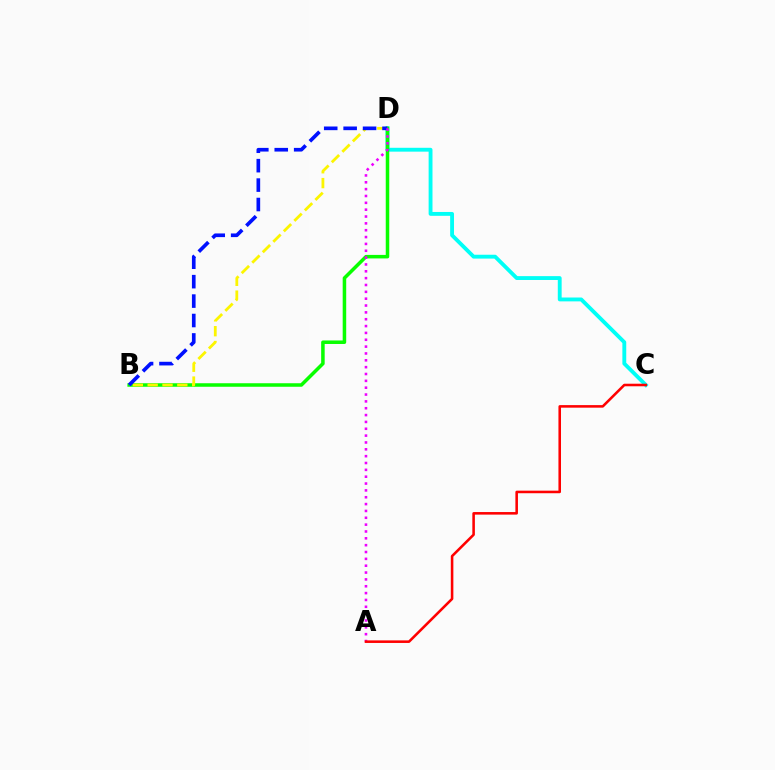{('C', 'D'): [{'color': '#00fff6', 'line_style': 'solid', 'thickness': 2.78}], ('B', 'D'): [{'color': '#08ff00', 'line_style': 'solid', 'thickness': 2.53}, {'color': '#fcf500', 'line_style': 'dashed', 'thickness': 2.02}, {'color': '#0010ff', 'line_style': 'dashed', 'thickness': 2.64}], ('A', 'D'): [{'color': '#ee00ff', 'line_style': 'dotted', 'thickness': 1.86}], ('A', 'C'): [{'color': '#ff0000', 'line_style': 'solid', 'thickness': 1.84}]}